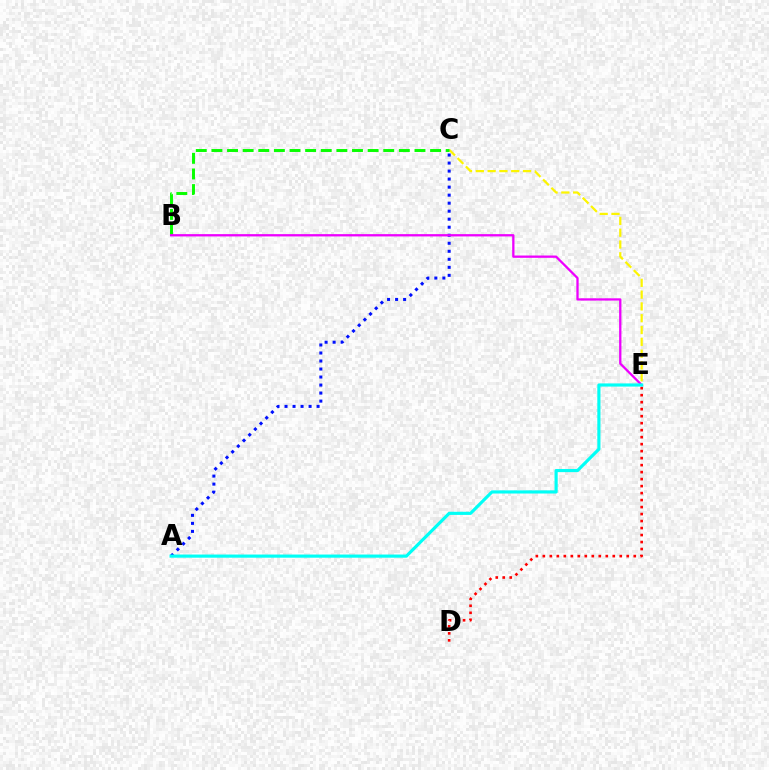{('D', 'E'): [{'color': '#ff0000', 'line_style': 'dotted', 'thickness': 1.9}], ('C', 'E'): [{'color': '#fcf500', 'line_style': 'dashed', 'thickness': 1.6}], ('B', 'C'): [{'color': '#08ff00', 'line_style': 'dashed', 'thickness': 2.12}], ('A', 'C'): [{'color': '#0010ff', 'line_style': 'dotted', 'thickness': 2.18}], ('B', 'E'): [{'color': '#ee00ff', 'line_style': 'solid', 'thickness': 1.65}], ('A', 'E'): [{'color': '#00fff6', 'line_style': 'solid', 'thickness': 2.27}]}